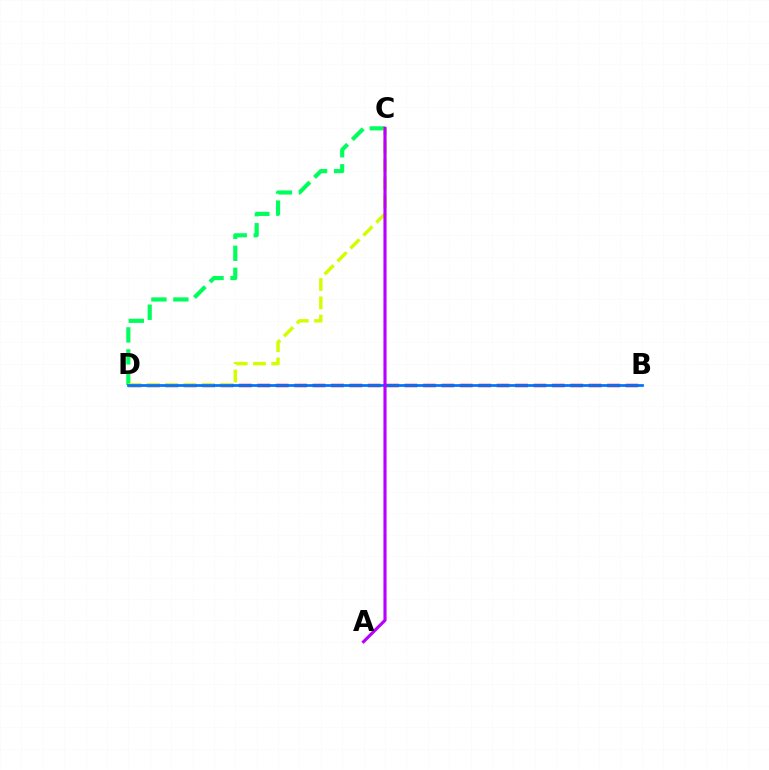{('B', 'D'): [{'color': '#ff0000', 'line_style': 'dashed', 'thickness': 2.5}, {'color': '#0074ff', 'line_style': 'solid', 'thickness': 1.99}], ('C', 'D'): [{'color': '#00ff5c', 'line_style': 'dashed', 'thickness': 2.99}, {'color': '#d1ff00', 'line_style': 'dashed', 'thickness': 2.48}], ('A', 'C'): [{'color': '#b900ff', 'line_style': 'solid', 'thickness': 2.26}]}